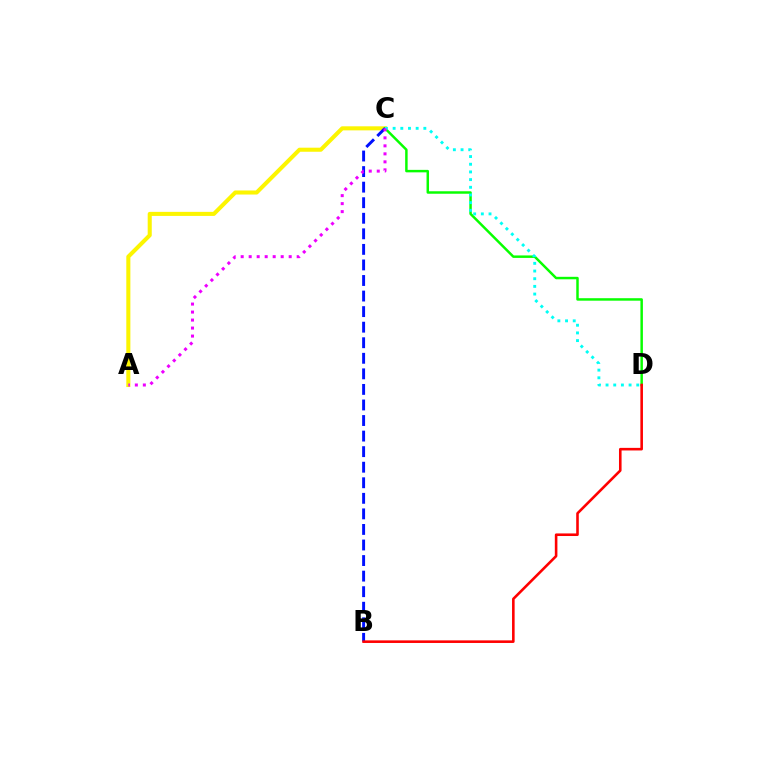{('A', 'C'): [{'color': '#fcf500', 'line_style': 'solid', 'thickness': 2.92}, {'color': '#ee00ff', 'line_style': 'dotted', 'thickness': 2.17}], ('C', 'D'): [{'color': '#08ff00', 'line_style': 'solid', 'thickness': 1.78}, {'color': '#00fff6', 'line_style': 'dotted', 'thickness': 2.09}], ('B', 'C'): [{'color': '#0010ff', 'line_style': 'dashed', 'thickness': 2.11}], ('B', 'D'): [{'color': '#ff0000', 'line_style': 'solid', 'thickness': 1.86}]}